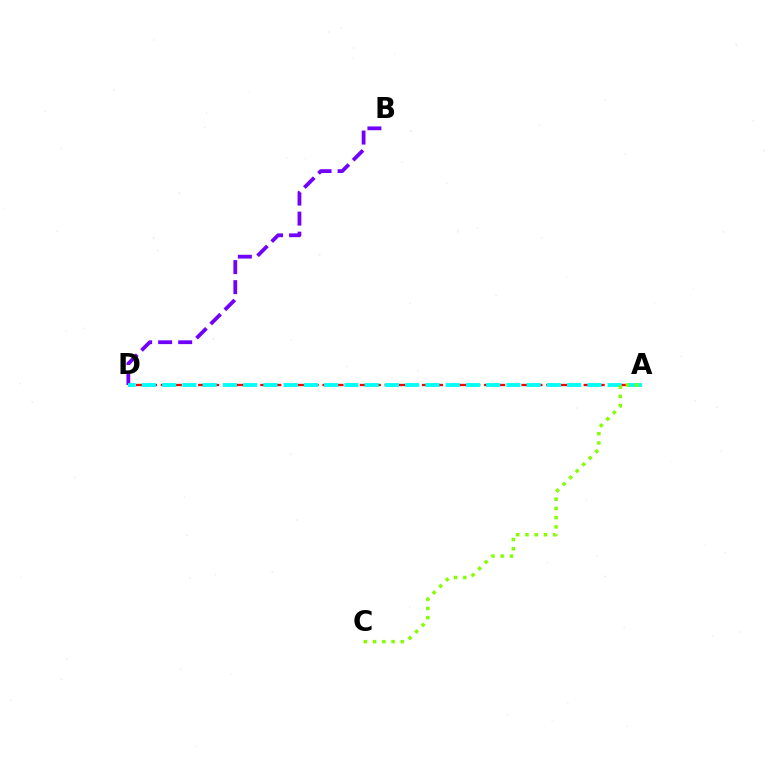{('B', 'D'): [{'color': '#7200ff', 'line_style': 'dashed', 'thickness': 2.72}], ('A', 'D'): [{'color': '#ff0000', 'line_style': 'dashed', 'thickness': 1.69}, {'color': '#00fff6', 'line_style': 'dashed', 'thickness': 2.75}], ('A', 'C'): [{'color': '#84ff00', 'line_style': 'dotted', 'thickness': 2.51}]}